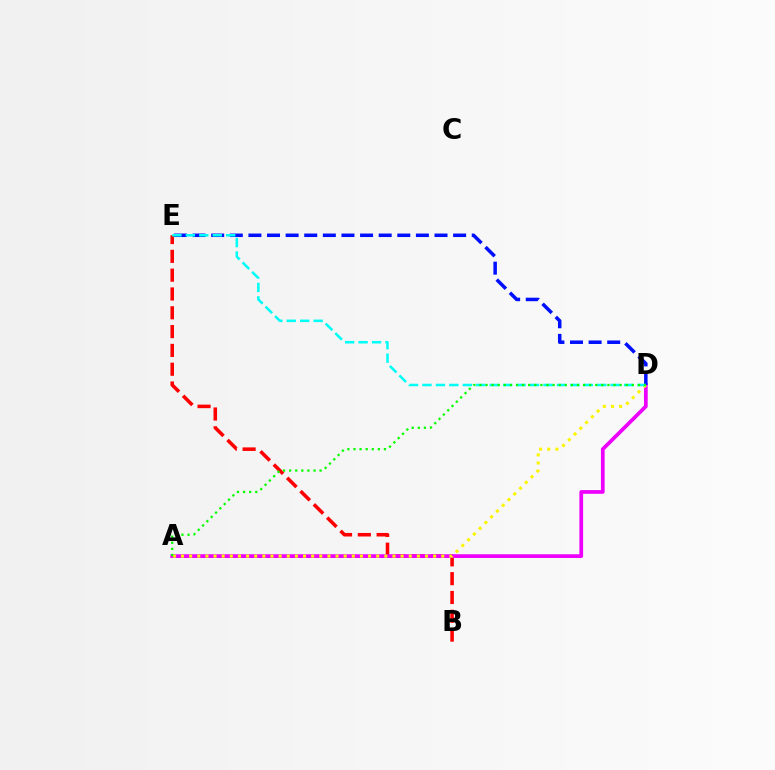{('B', 'E'): [{'color': '#ff0000', 'line_style': 'dashed', 'thickness': 2.56}], ('A', 'D'): [{'color': '#ee00ff', 'line_style': 'solid', 'thickness': 2.69}, {'color': '#fcf500', 'line_style': 'dotted', 'thickness': 2.21}, {'color': '#08ff00', 'line_style': 'dotted', 'thickness': 1.66}], ('D', 'E'): [{'color': '#0010ff', 'line_style': 'dashed', 'thickness': 2.53}, {'color': '#00fff6', 'line_style': 'dashed', 'thickness': 1.83}]}